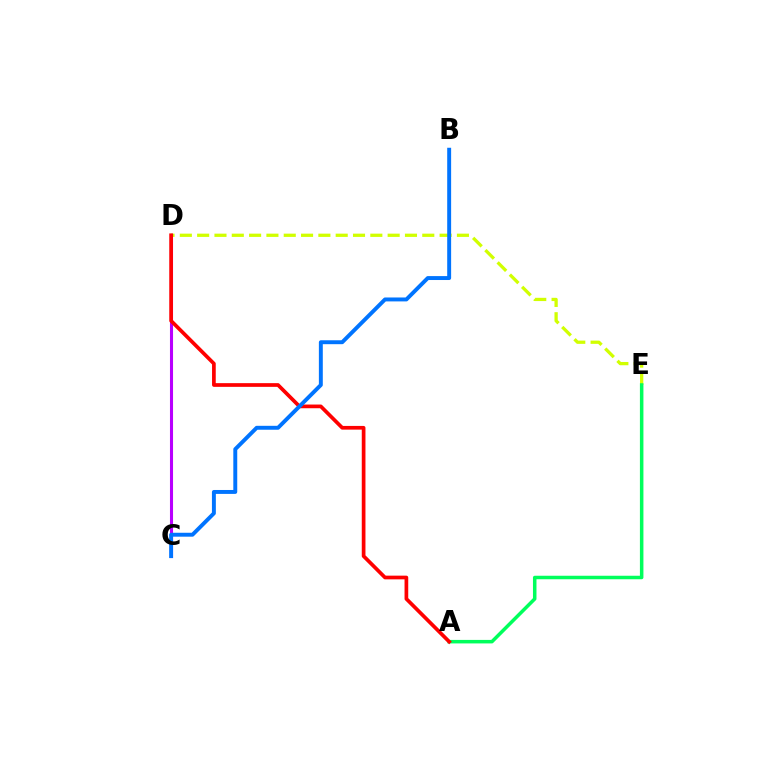{('D', 'E'): [{'color': '#d1ff00', 'line_style': 'dashed', 'thickness': 2.35}], ('A', 'E'): [{'color': '#00ff5c', 'line_style': 'solid', 'thickness': 2.53}], ('C', 'D'): [{'color': '#b900ff', 'line_style': 'solid', 'thickness': 2.21}], ('A', 'D'): [{'color': '#ff0000', 'line_style': 'solid', 'thickness': 2.66}], ('B', 'C'): [{'color': '#0074ff', 'line_style': 'solid', 'thickness': 2.83}]}